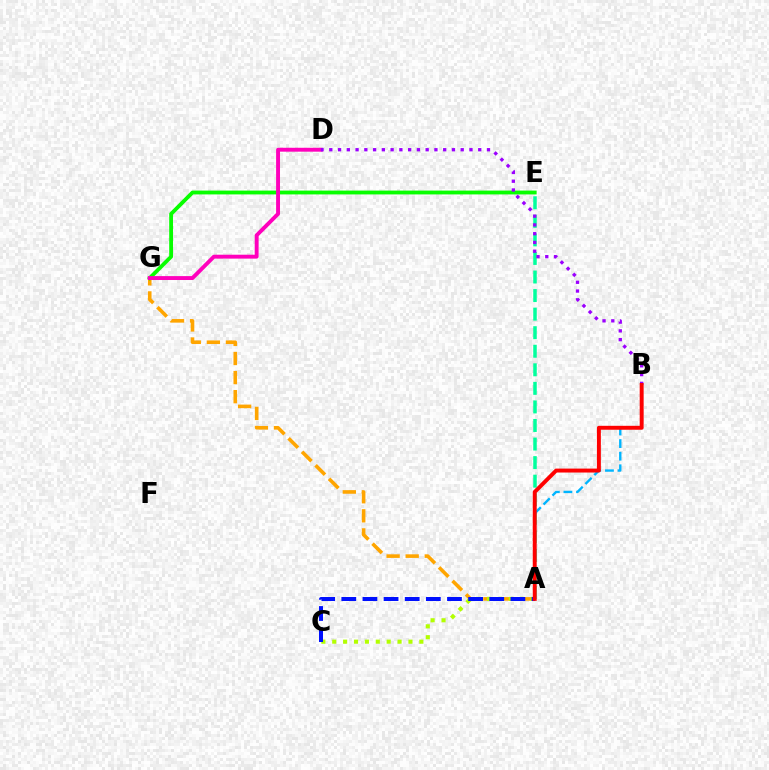{('A', 'G'): [{'color': '#ffa500', 'line_style': 'dashed', 'thickness': 2.59}], ('A', 'C'): [{'color': '#b3ff00', 'line_style': 'dotted', 'thickness': 2.96}, {'color': '#0010ff', 'line_style': 'dashed', 'thickness': 2.87}], ('A', 'E'): [{'color': '#00ff9d', 'line_style': 'dashed', 'thickness': 2.52}], ('E', 'G'): [{'color': '#08ff00', 'line_style': 'solid', 'thickness': 2.76}], ('D', 'G'): [{'color': '#ff00bd', 'line_style': 'solid', 'thickness': 2.81}], ('A', 'B'): [{'color': '#00b5ff', 'line_style': 'dashed', 'thickness': 1.71}, {'color': '#ff0000', 'line_style': 'solid', 'thickness': 2.83}], ('B', 'D'): [{'color': '#9b00ff', 'line_style': 'dotted', 'thickness': 2.38}]}